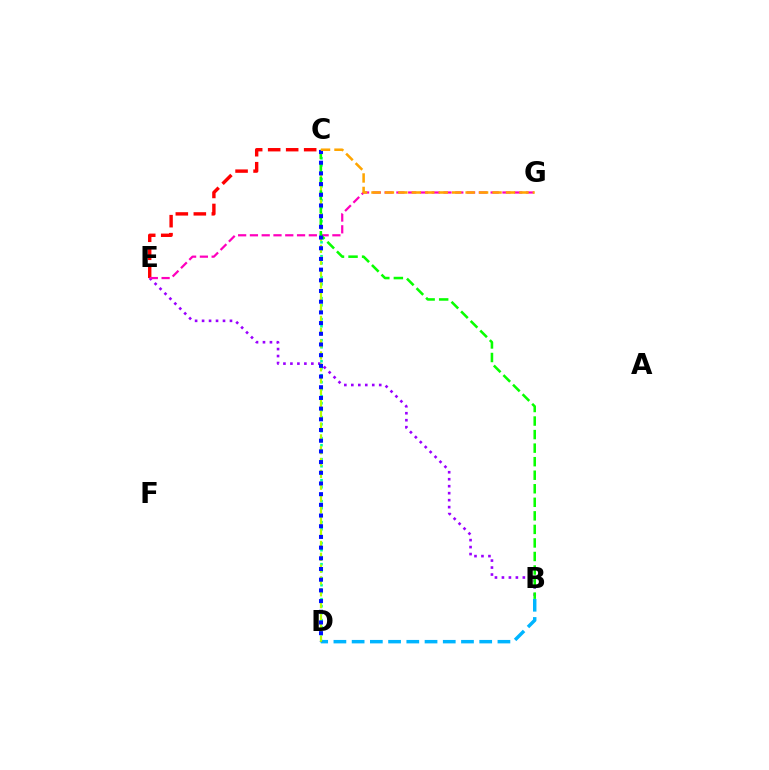{('C', 'D'): [{'color': '#00ff9d', 'line_style': 'dotted', 'thickness': 1.9}, {'color': '#b3ff00', 'line_style': 'dashed', 'thickness': 1.61}, {'color': '#0010ff', 'line_style': 'dotted', 'thickness': 2.91}], ('B', 'E'): [{'color': '#9b00ff', 'line_style': 'dotted', 'thickness': 1.9}], ('C', 'E'): [{'color': '#ff0000', 'line_style': 'dashed', 'thickness': 2.45}], ('E', 'G'): [{'color': '#ff00bd', 'line_style': 'dashed', 'thickness': 1.6}], ('B', 'D'): [{'color': '#00b5ff', 'line_style': 'dashed', 'thickness': 2.48}], ('B', 'C'): [{'color': '#08ff00', 'line_style': 'dashed', 'thickness': 1.84}], ('C', 'G'): [{'color': '#ffa500', 'line_style': 'dashed', 'thickness': 1.83}]}